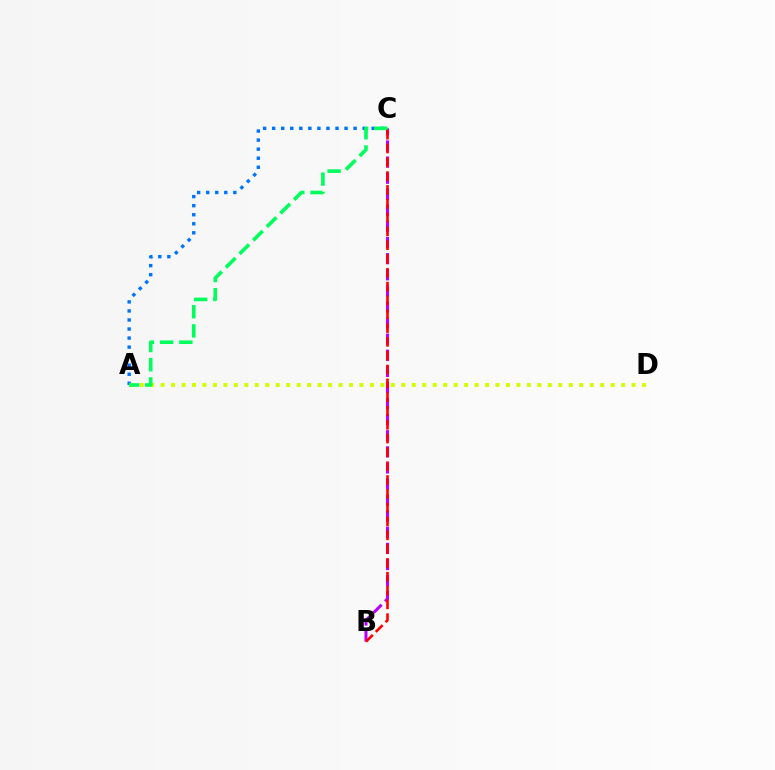{('B', 'C'): [{'color': '#b900ff', 'line_style': 'dashed', 'thickness': 2.19}, {'color': '#ff0000', 'line_style': 'dashed', 'thickness': 1.88}], ('A', 'C'): [{'color': '#0074ff', 'line_style': 'dotted', 'thickness': 2.46}, {'color': '#00ff5c', 'line_style': 'dashed', 'thickness': 2.61}], ('A', 'D'): [{'color': '#d1ff00', 'line_style': 'dotted', 'thickness': 2.84}]}